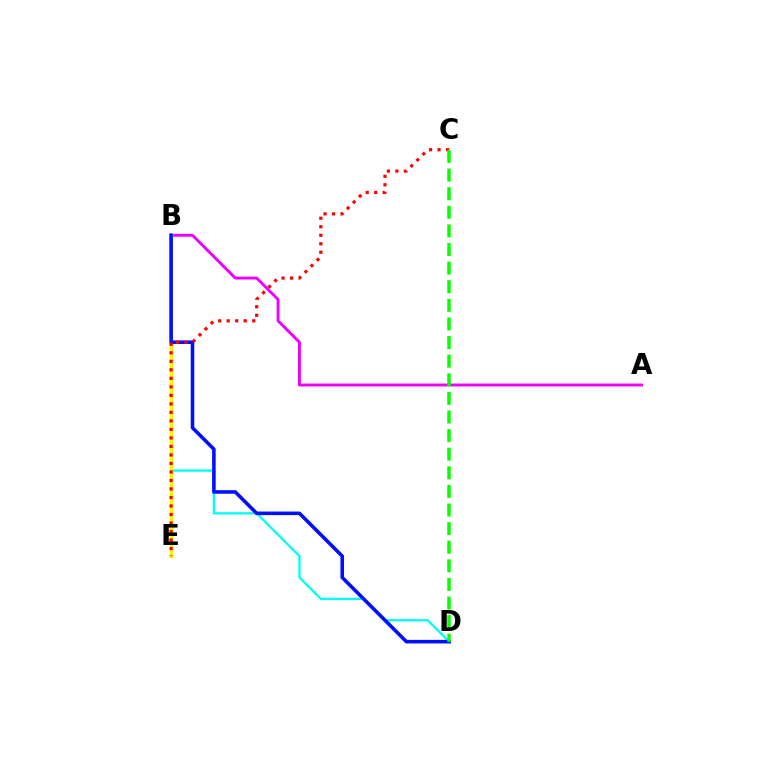{('B', 'D'): [{'color': '#00fff6', 'line_style': 'solid', 'thickness': 1.68}, {'color': '#0010ff', 'line_style': 'solid', 'thickness': 2.58}], ('A', 'B'): [{'color': '#ee00ff', 'line_style': 'solid', 'thickness': 2.08}], ('B', 'E'): [{'color': '#fcf500', 'line_style': 'solid', 'thickness': 2.48}], ('C', 'E'): [{'color': '#ff0000', 'line_style': 'dotted', 'thickness': 2.31}], ('C', 'D'): [{'color': '#08ff00', 'line_style': 'dashed', 'thickness': 2.53}]}